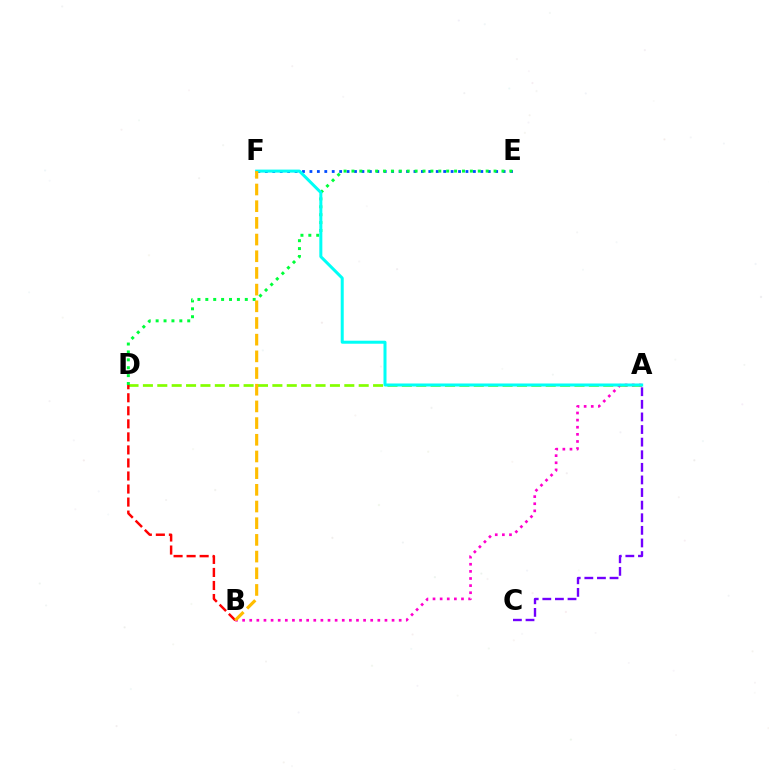{('A', 'D'): [{'color': '#84ff00', 'line_style': 'dashed', 'thickness': 1.95}], ('B', 'D'): [{'color': '#ff0000', 'line_style': 'dashed', 'thickness': 1.77}], ('A', 'C'): [{'color': '#7200ff', 'line_style': 'dashed', 'thickness': 1.71}], ('E', 'F'): [{'color': '#004bff', 'line_style': 'dotted', 'thickness': 2.02}], ('A', 'B'): [{'color': '#ff00cf', 'line_style': 'dotted', 'thickness': 1.93}], ('D', 'E'): [{'color': '#00ff39', 'line_style': 'dotted', 'thickness': 2.15}], ('A', 'F'): [{'color': '#00fff6', 'line_style': 'solid', 'thickness': 2.17}], ('B', 'F'): [{'color': '#ffbd00', 'line_style': 'dashed', 'thickness': 2.27}]}